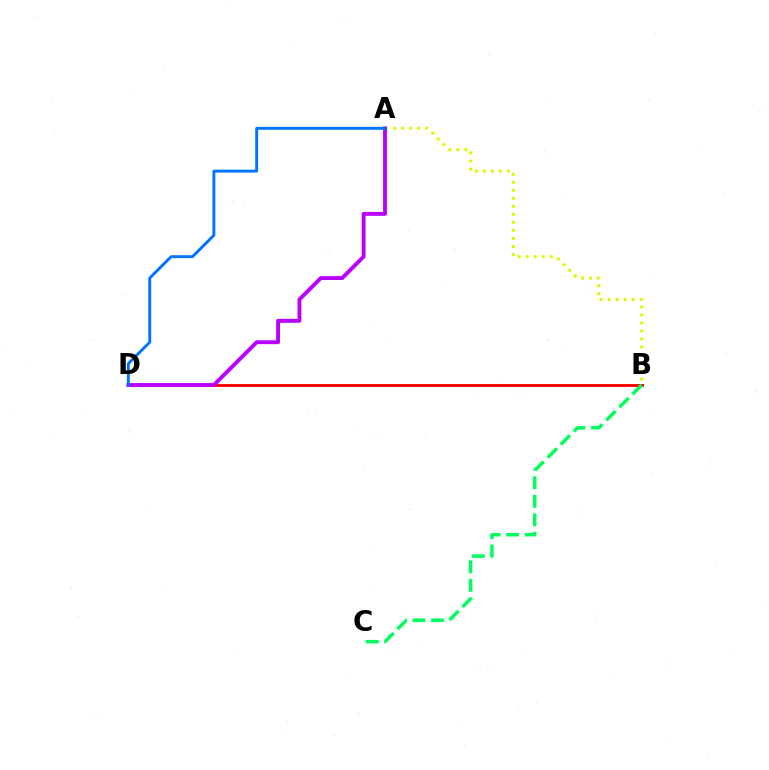{('B', 'D'): [{'color': '#ff0000', 'line_style': 'solid', 'thickness': 2.07}], ('A', 'B'): [{'color': '#d1ff00', 'line_style': 'dotted', 'thickness': 2.18}], ('A', 'D'): [{'color': '#b900ff', 'line_style': 'solid', 'thickness': 2.79}, {'color': '#0074ff', 'line_style': 'solid', 'thickness': 2.1}], ('B', 'C'): [{'color': '#00ff5c', 'line_style': 'dashed', 'thickness': 2.52}]}